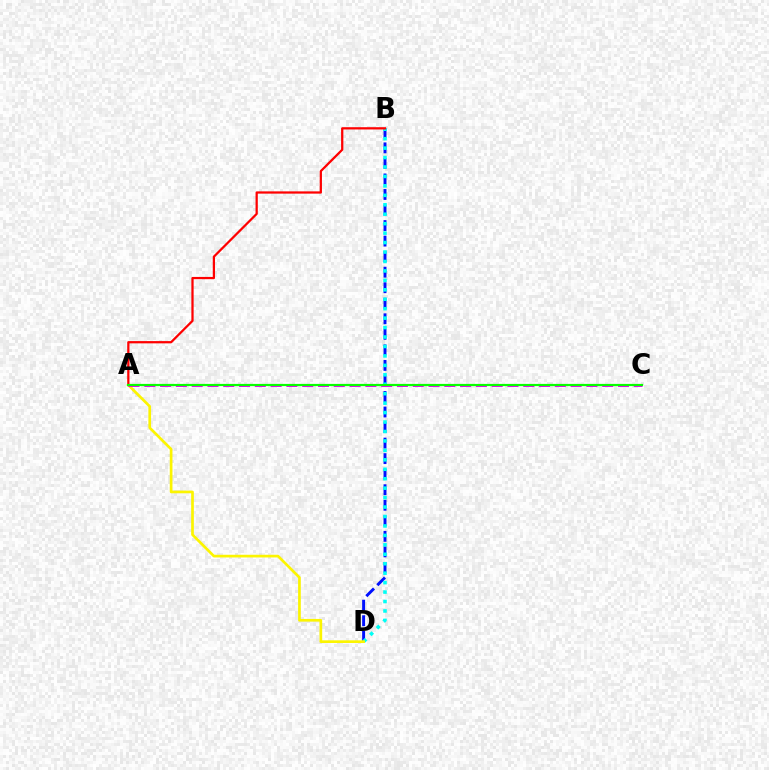{('B', 'D'): [{'color': '#0010ff', 'line_style': 'dashed', 'thickness': 2.11}, {'color': '#00fff6', 'line_style': 'dotted', 'thickness': 2.57}], ('A', 'D'): [{'color': '#fcf500', 'line_style': 'solid', 'thickness': 1.94}], ('A', 'C'): [{'color': '#ee00ff', 'line_style': 'dashed', 'thickness': 2.15}, {'color': '#08ff00', 'line_style': 'solid', 'thickness': 1.59}], ('A', 'B'): [{'color': '#ff0000', 'line_style': 'solid', 'thickness': 1.62}]}